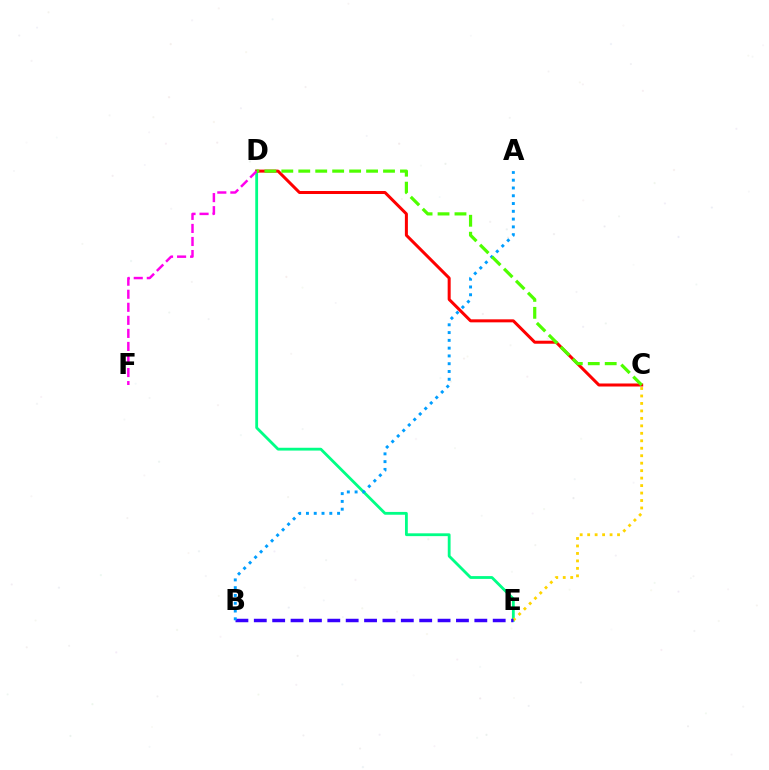{('D', 'E'): [{'color': '#00ff86', 'line_style': 'solid', 'thickness': 2.03}], ('C', 'D'): [{'color': '#ff0000', 'line_style': 'solid', 'thickness': 2.17}, {'color': '#4fff00', 'line_style': 'dashed', 'thickness': 2.3}], ('D', 'F'): [{'color': '#ff00ed', 'line_style': 'dashed', 'thickness': 1.77}], ('C', 'E'): [{'color': '#ffd500', 'line_style': 'dotted', 'thickness': 2.03}], ('B', 'E'): [{'color': '#3700ff', 'line_style': 'dashed', 'thickness': 2.5}], ('A', 'B'): [{'color': '#009eff', 'line_style': 'dotted', 'thickness': 2.11}]}